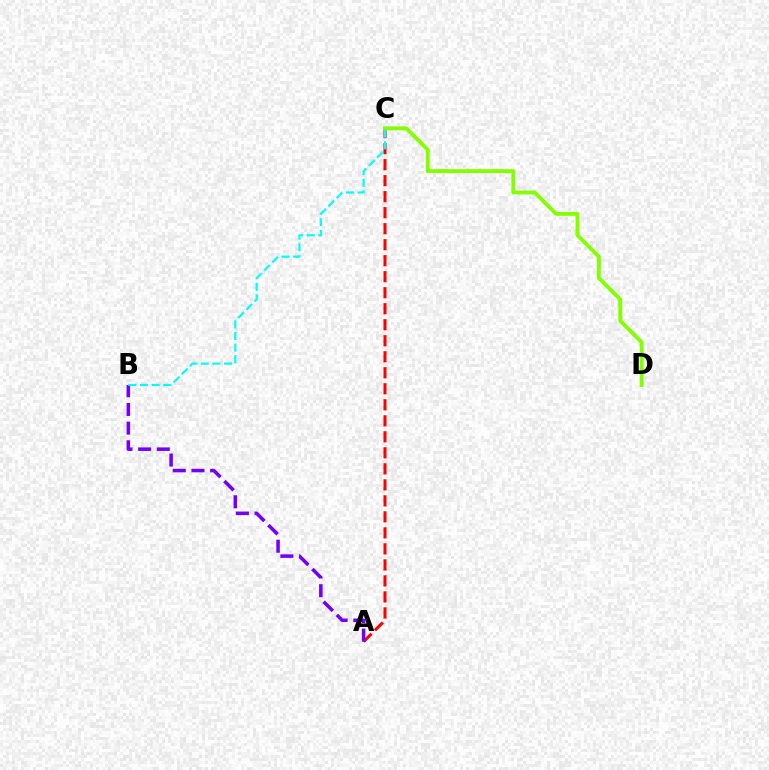{('A', 'C'): [{'color': '#ff0000', 'line_style': 'dashed', 'thickness': 2.17}], ('A', 'B'): [{'color': '#7200ff', 'line_style': 'dashed', 'thickness': 2.54}], ('C', 'D'): [{'color': '#84ff00', 'line_style': 'solid', 'thickness': 2.79}], ('B', 'C'): [{'color': '#00fff6', 'line_style': 'dashed', 'thickness': 1.58}]}